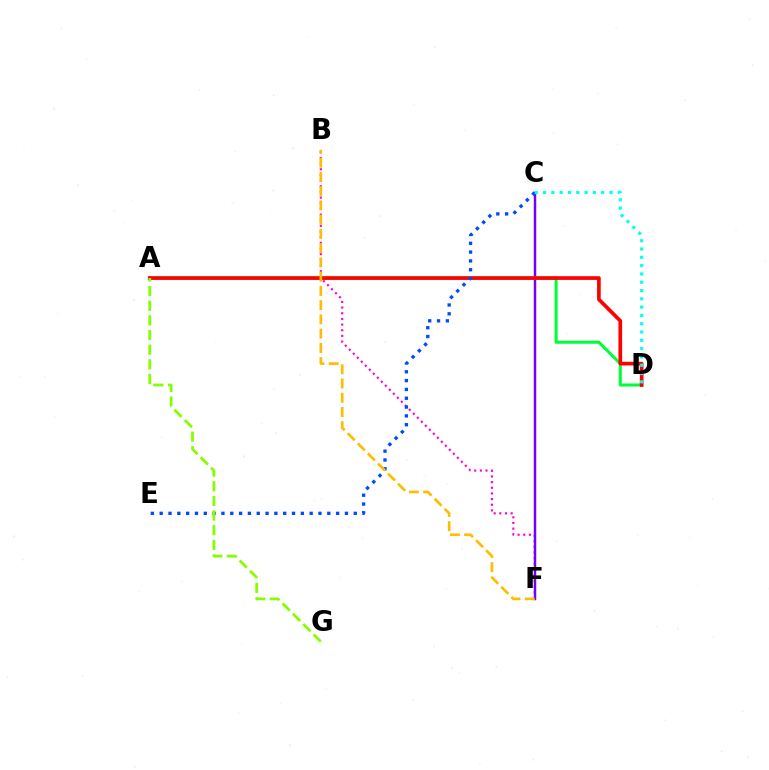{('B', 'F'): [{'color': '#ff00cf', 'line_style': 'dotted', 'thickness': 1.54}, {'color': '#ffbd00', 'line_style': 'dashed', 'thickness': 1.94}], ('C', 'F'): [{'color': '#7200ff', 'line_style': 'solid', 'thickness': 1.77}], ('A', 'D'): [{'color': '#00ff39', 'line_style': 'solid', 'thickness': 2.2}, {'color': '#ff0000', 'line_style': 'solid', 'thickness': 2.66}], ('C', 'E'): [{'color': '#004bff', 'line_style': 'dotted', 'thickness': 2.4}], ('C', 'D'): [{'color': '#00fff6', 'line_style': 'dotted', 'thickness': 2.25}], ('A', 'G'): [{'color': '#84ff00', 'line_style': 'dashed', 'thickness': 1.99}]}